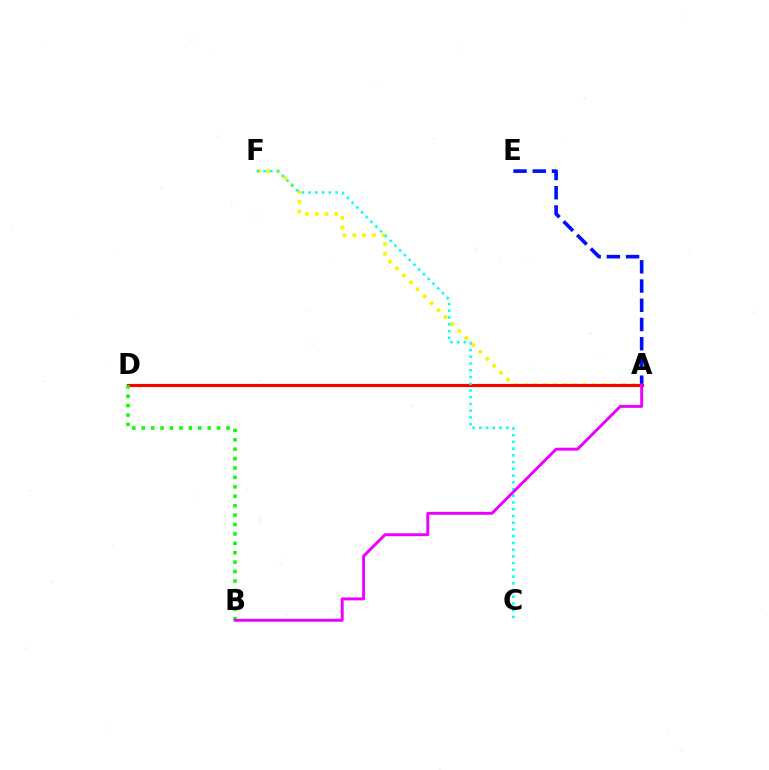{('A', 'F'): [{'color': '#fcf500', 'line_style': 'dotted', 'thickness': 2.67}], ('A', 'E'): [{'color': '#0010ff', 'line_style': 'dashed', 'thickness': 2.61}], ('A', 'D'): [{'color': '#ff0000', 'line_style': 'solid', 'thickness': 2.26}], ('B', 'D'): [{'color': '#08ff00', 'line_style': 'dotted', 'thickness': 2.56}], ('C', 'F'): [{'color': '#00fff6', 'line_style': 'dotted', 'thickness': 1.83}], ('A', 'B'): [{'color': '#ee00ff', 'line_style': 'solid', 'thickness': 2.11}]}